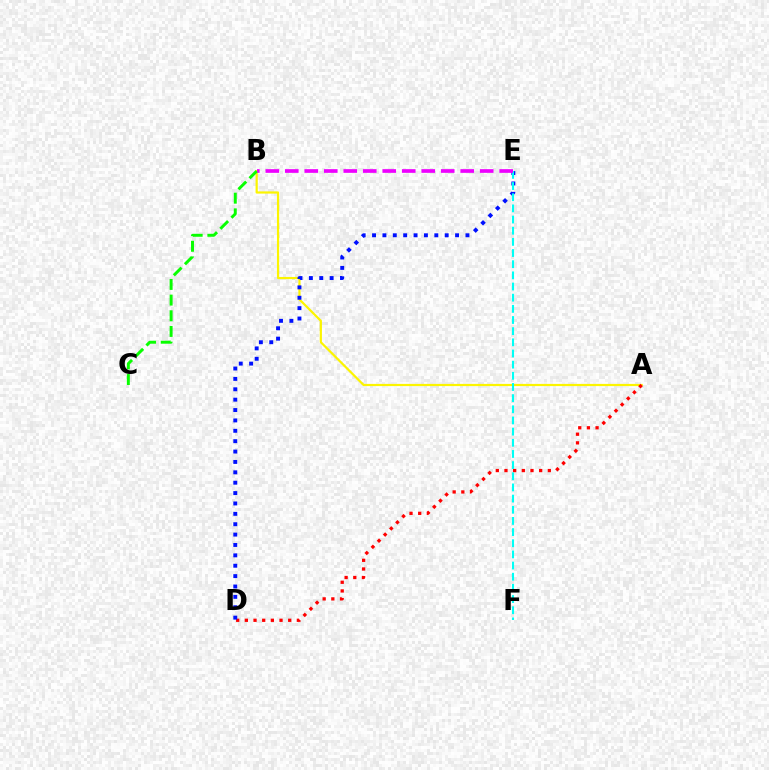{('A', 'B'): [{'color': '#fcf500', 'line_style': 'solid', 'thickness': 1.59}], ('A', 'D'): [{'color': '#ff0000', 'line_style': 'dotted', 'thickness': 2.35}], ('D', 'E'): [{'color': '#0010ff', 'line_style': 'dotted', 'thickness': 2.82}], ('E', 'F'): [{'color': '#00fff6', 'line_style': 'dashed', 'thickness': 1.52}], ('B', 'E'): [{'color': '#ee00ff', 'line_style': 'dashed', 'thickness': 2.65}], ('B', 'C'): [{'color': '#08ff00', 'line_style': 'dashed', 'thickness': 2.13}]}